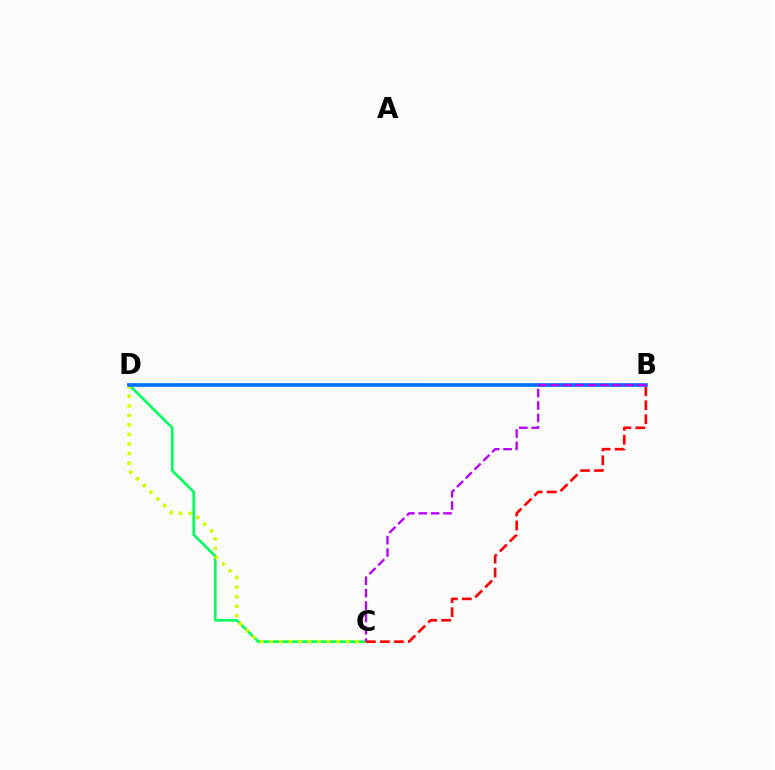{('C', 'D'): [{'color': '#00ff5c', 'line_style': 'solid', 'thickness': 1.89}, {'color': '#d1ff00', 'line_style': 'dotted', 'thickness': 2.59}], ('B', 'C'): [{'color': '#ff0000', 'line_style': 'dashed', 'thickness': 1.9}, {'color': '#b900ff', 'line_style': 'dashed', 'thickness': 1.68}], ('B', 'D'): [{'color': '#0074ff', 'line_style': 'solid', 'thickness': 2.65}]}